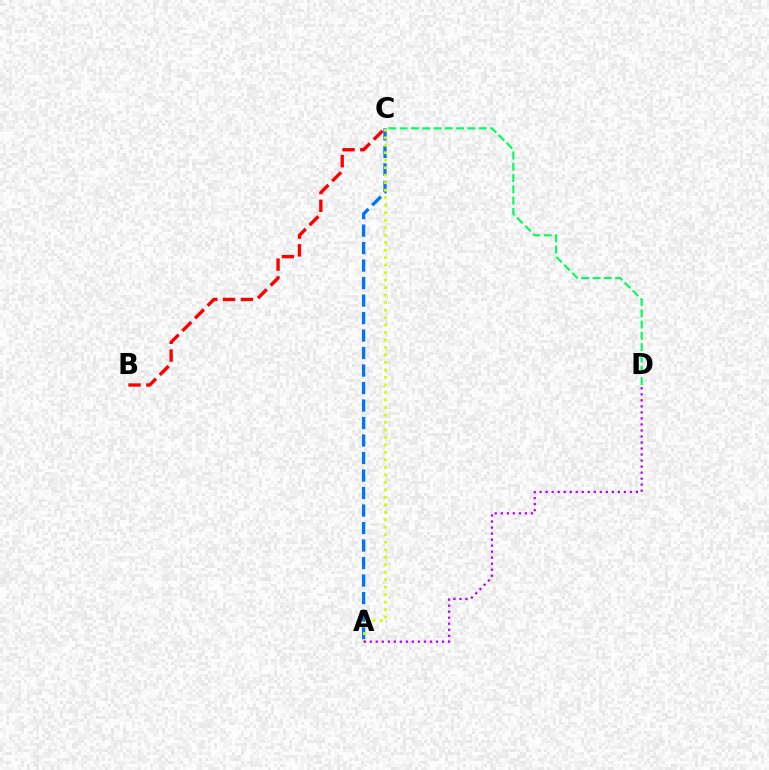{('C', 'D'): [{'color': '#00ff5c', 'line_style': 'dashed', 'thickness': 1.53}], ('A', 'C'): [{'color': '#0074ff', 'line_style': 'dashed', 'thickness': 2.38}, {'color': '#d1ff00', 'line_style': 'dotted', 'thickness': 2.04}], ('B', 'C'): [{'color': '#ff0000', 'line_style': 'dashed', 'thickness': 2.42}], ('A', 'D'): [{'color': '#b900ff', 'line_style': 'dotted', 'thickness': 1.64}]}